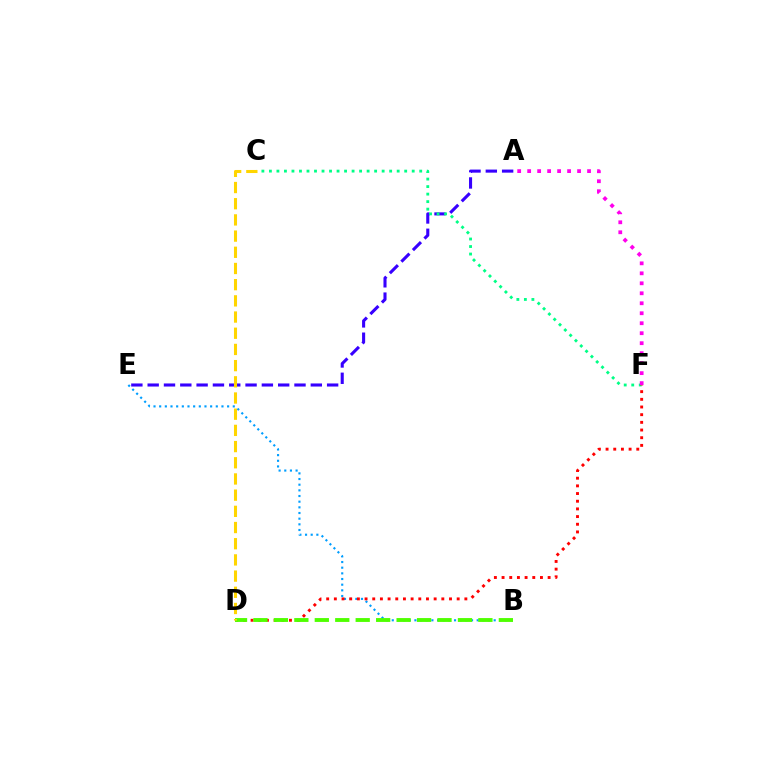{('A', 'E'): [{'color': '#3700ff', 'line_style': 'dashed', 'thickness': 2.22}], ('B', 'E'): [{'color': '#009eff', 'line_style': 'dotted', 'thickness': 1.54}], ('C', 'F'): [{'color': '#00ff86', 'line_style': 'dotted', 'thickness': 2.04}], ('D', 'F'): [{'color': '#ff0000', 'line_style': 'dotted', 'thickness': 2.09}], ('B', 'D'): [{'color': '#4fff00', 'line_style': 'dashed', 'thickness': 2.78}], ('A', 'F'): [{'color': '#ff00ed', 'line_style': 'dotted', 'thickness': 2.71}], ('C', 'D'): [{'color': '#ffd500', 'line_style': 'dashed', 'thickness': 2.2}]}